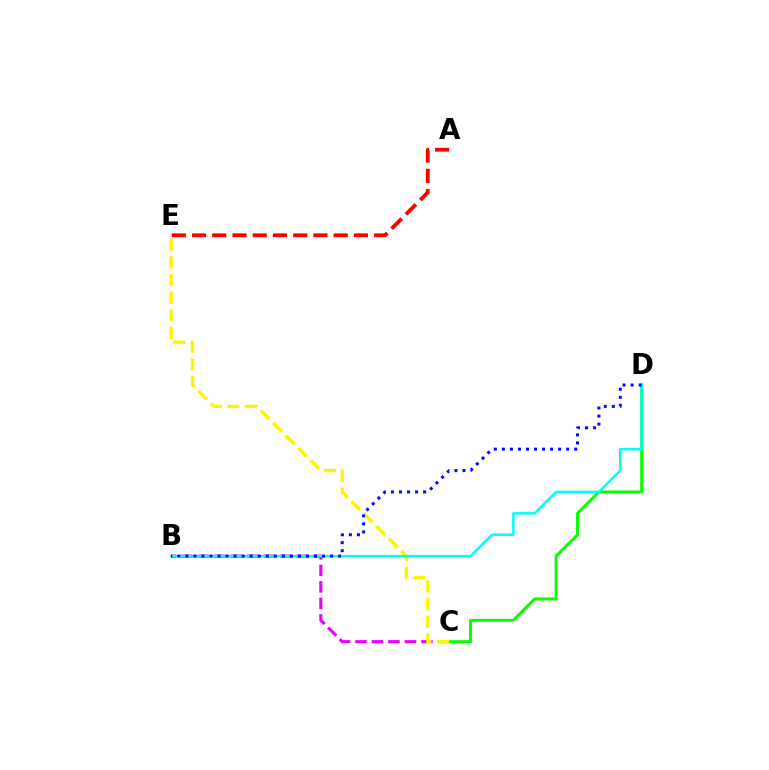{('A', 'E'): [{'color': '#ff0000', 'line_style': 'dashed', 'thickness': 2.75}], ('C', 'D'): [{'color': '#08ff00', 'line_style': 'solid', 'thickness': 2.14}], ('B', 'C'): [{'color': '#ee00ff', 'line_style': 'dashed', 'thickness': 2.24}], ('C', 'E'): [{'color': '#fcf500', 'line_style': 'dashed', 'thickness': 2.39}], ('B', 'D'): [{'color': '#00fff6', 'line_style': 'solid', 'thickness': 1.8}, {'color': '#0010ff', 'line_style': 'dotted', 'thickness': 2.18}]}